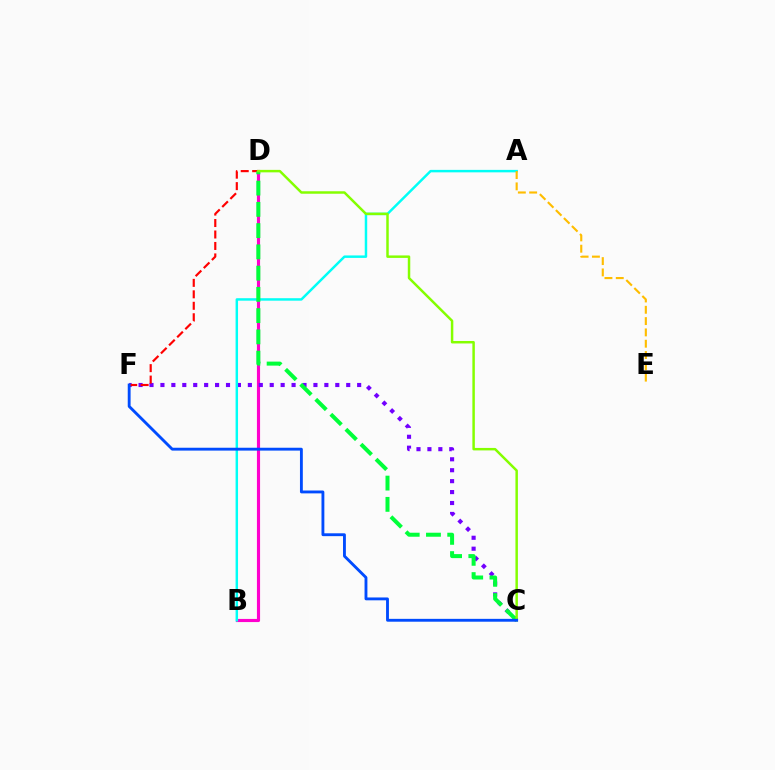{('B', 'D'): [{'color': '#ff00cf', 'line_style': 'solid', 'thickness': 2.26}], ('C', 'F'): [{'color': '#7200ff', 'line_style': 'dotted', 'thickness': 2.97}, {'color': '#004bff', 'line_style': 'solid', 'thickness': 2.06}], ('A', 'B'): [{'color': '#00fff6', 'line_style': 'solid', 'thickness': 1.78}], ('D', 'F'): [{'color': '#ff0000', 'line_style': 'dashed', 'thickness': 1.56}], ('C', 'D'): [{'color': '#00ff39', 'line_style': 'dashed', 'thickness': 2.89}, {'color': '#84ff00', 'line_style': 'solid', 'thickness': 1.78}], ('A', 'E'): [{'color': '#ffbd00', 'line_style': 'dashed', 'thickness': 1.54}]}